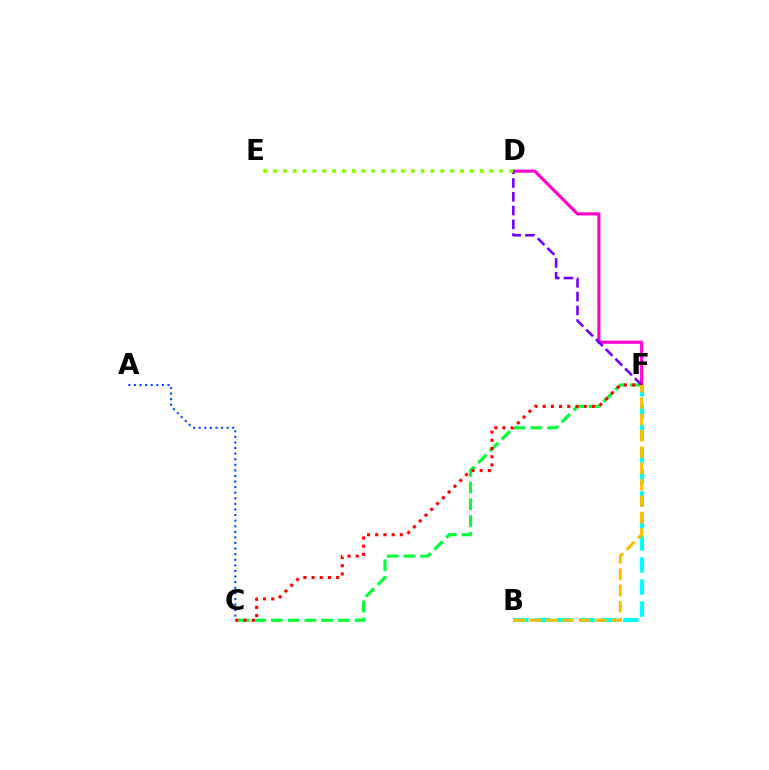{('D', 'F'): [{'color': '#ff00cf', 'line_style': 'solid', 'thickness': 2.25}, {'color': '#7200ff', 'line_style': 'dashed', 'thickness': 1.87}], ('B', 'F'): [{'color': '#00fff6', 'line_style': 'dashed', 'thickness': 2.99}, {'color': '#ffbd00', 'line_style': 'dashed', 'thickness': 2.22}], ('C', 'F'): [{'color': '#00ff39', 'line_style': 'dashed', 'thickness': 2.27}, {'color': '#ff0000', 'line_style': 'dotted', 'thickness': 2.23}], ('A', 'C'): [{'color': '#004bff', 'line_style': 'dotted', 'thickness': 1.52}], ('D', 'E'): [{'color': '#84ff00', 'line_style': 'dotted', 'thickness': 2.67}]}